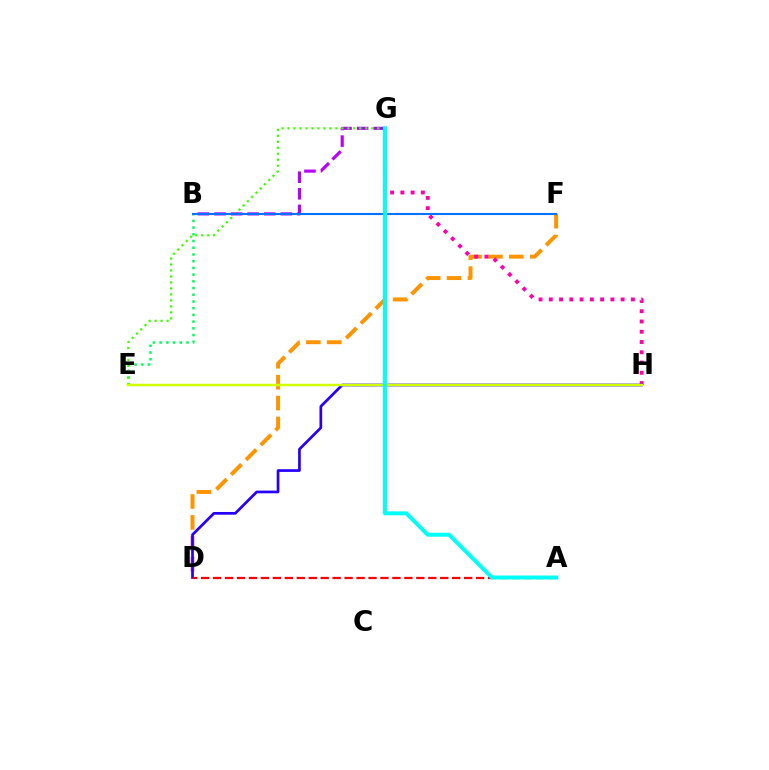{('B', 'E'): [{'color': '#00ff5c', 'line_style': 'dotted', 'thickness': 1.82}], ('D', 'F'): [{'color': '#ff9400', 'line_style': 'dashed', 'thickness': 2.84}], ('G', 'H'): [{'color': '#ff00ac', 'line_style': 'dotted', 'thickness': 2.79}], ('B', 'G'): [{'color': '#b900ff', 'line_style': 'dashed', 'thickness': 2.25}], ('E', 'G'): [{'color': '#3dff00', 'line_style': 'dotted', 'thickness': 1.63}], ('D', 'H'): [{'color': '#2500ff', 'line_style': 'solid', 'thickness': 1.95}], ('A', 'D'): [{'color': '#ff0000', 'line_style': 'dashed', 'thickness': 1.62}], ('B', 'F'): [{'color': '#0074ff', 'line_style': 'solid', 'thickness': 1.51}], ('E', 'H'): [{'color': '#d1ff00', 'line_style': 'solid', 'thickness': 1.77}], ('A', 'G'): [{'color': '#00fff6', 'line_style': 'solid', 'thickness': 2.84}]}